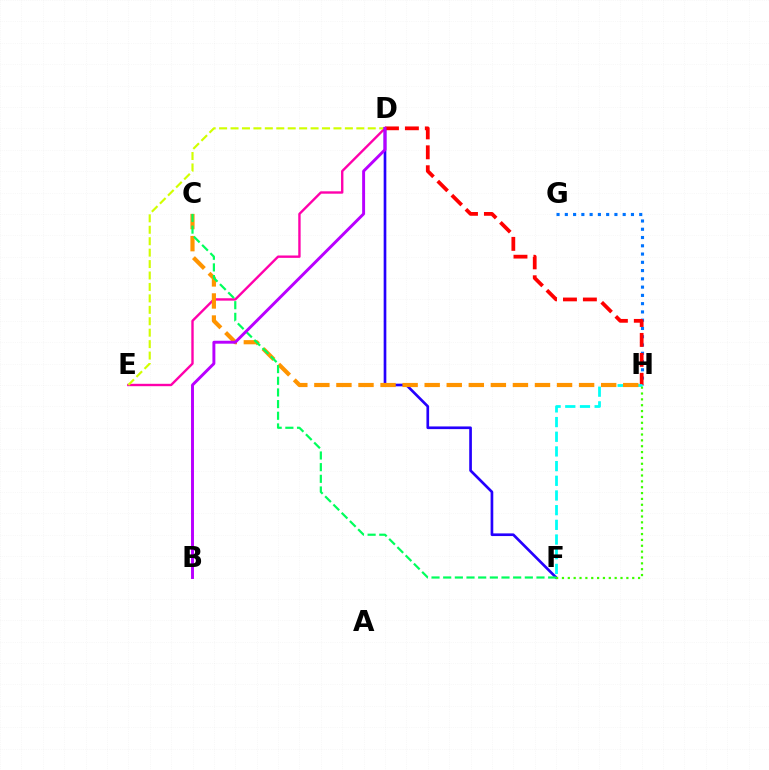{('D', 'E'): [{'color': '#ff00ac', 'line_style': 'solid', 'thickness': 1.71}, {'color': '#d1ff00', 'line_style': 'dashed', 'thickness': 1.55}], ('D', 'F'): [{'color': '#2500ff', 'line_style': 'solid', 'thickness': 1.93}], ('G', 'H'): [{'color': '#0074ff', 'line_style': 'dotted', 'thickness': 2.25}], ('D', 'H'): [{'color': '#ff0000', 'line_style': 'dashed', 'thickness': 2.71}], ('F', 'H'): [{'color': '#00fff6', 'line_style': 'dashed', 'thickness': 1.99}, {'color': '#3dff00', 'line_style': 'dotted', 'thickness': 1.59}], ('C', 'H'): [{'color': '#ff9400', 'line_style': 'dashed', 'thickness': 3.0}], ('C', 'F'): [{'color': '#00ff5c', 'line_style': 'dashed', 'thickness': 1.58}], ('B', 'D'): [{'color': '#b900ff', 'line_style': 'solid', 'thickness': 2.11}]}